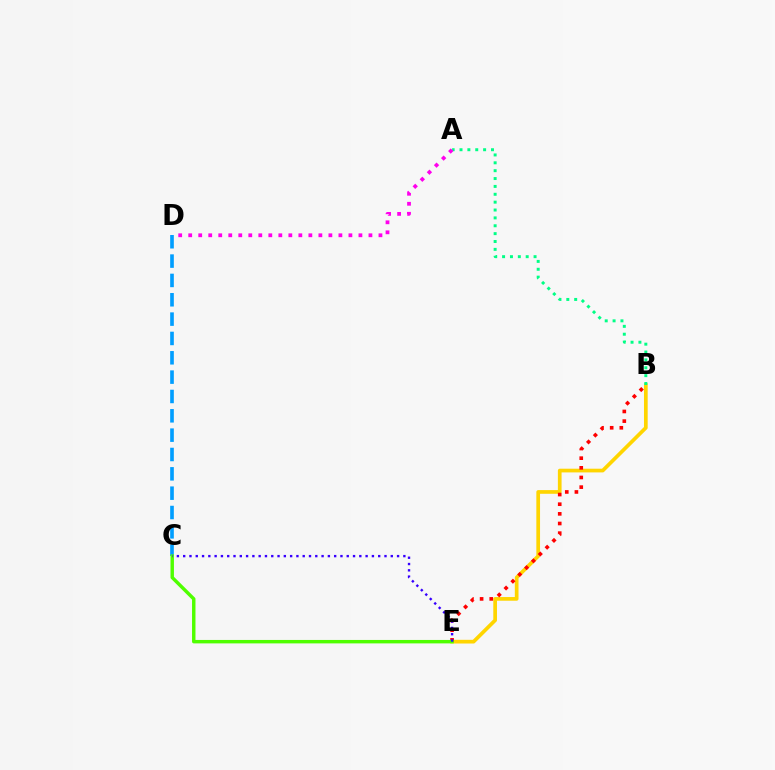{('B', 'E'): [{'color': '#ffd500', 'line_style': 'solid', 'thickness': 2.66}, {'color': '#ff0000', 'line_style': 'dotted', 'thickness': 2.62}], ('A', 'B'): [{'color': '#00ff86', 'line_style': 'dotted', 'thickness': 2.14}], ('A', 'D'): [{'color': '#ff00ed', 'line_style': 'dotted', 'thickness': 2.72}], ('C', 'D'): [{'color': '#009eff', 'line_style': 'dashed', 'thickness': 2.63}], ('C', 'E'): [{'color': '#4fff00', 'line_style': 'solid', 'thickness': 2.47}, {'color': '#3700ff', 'line_style': 'dotted', 'thickness': 1.71}]}